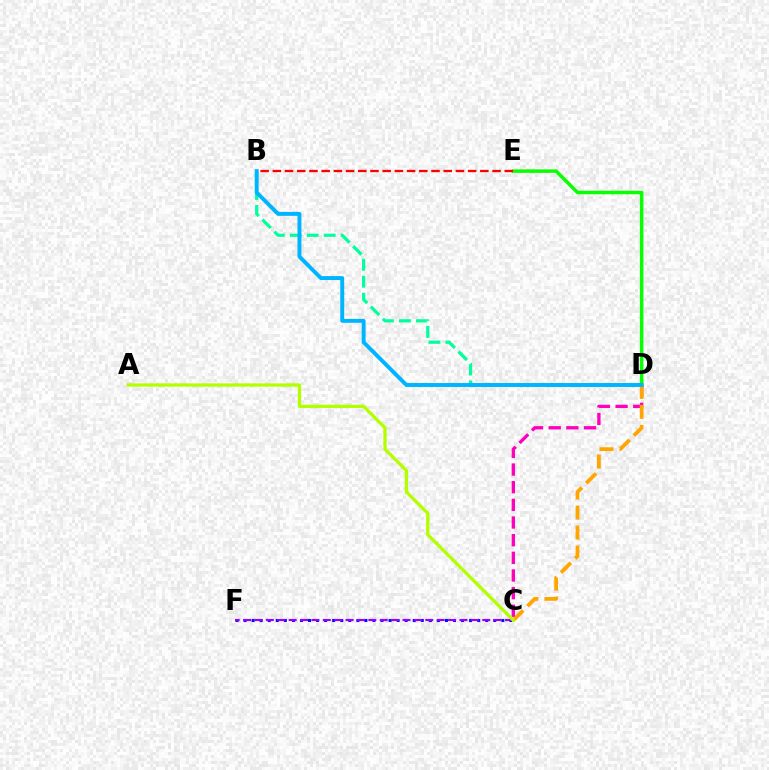{('B', 'D'): [{'color': '#00ff9d', 'line_style': 'dashed', 'thickness': 2.3}, {'color': '#00b5ff', 'line_style': 'solid', 'thickness': 2.83}], ('C', 'D'): [{'color': '#ff00bd', 'line_style': 'dashed', 'thickness': 2.4}, {'color': '#ffa500', 'line_style': 'dashed', 'thickness': 2.71}], ('D', 'E'): [{'color': '#08ff00', 'line_style': 'solid', 'thickness': 2.51}], ('C', 'F'): [{'color': '#0010ff', 'line_style': 'dotted', 'thickness': 2.19}, {'color': '#9b00ff', 'line_style': 'dashed', 'thickness': 1.55}], ('B', 'E'): [{'color': '#ff0000', 'line_style': 'dashed', 'thickness': 1.66}], ('A', 'C'): [{'color': '#b3ff00', 'line_style': 'solid', 'thickness': 2.36}]}